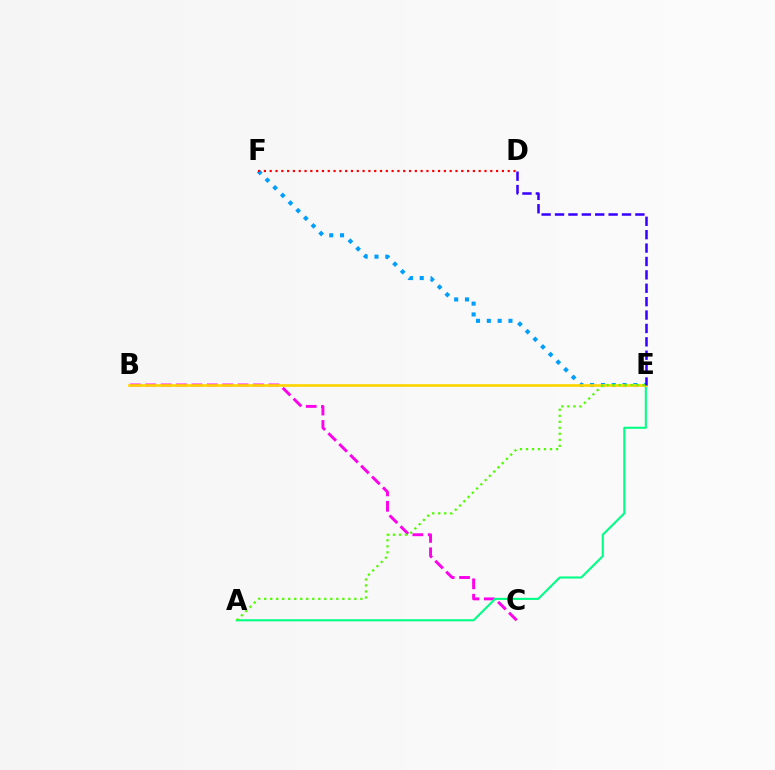{('E', 'F'): [{'color': '#009eff', 'line_style': 'dotted', 'thickness': 2.94}], ('D', 'F'): [{'color': '#ff0000', 'line_style': 'dotted', 'thickness': 1.58}], ('B', 'C'): [{'color': '#ff00ed', 'line_style': 'dashed', 'thickness': 2.09}], ('A', 'E'): [{'color': '#00ff86', 'line_style': 'solid', 'thickness': 1.51}, {'color': '#4fff00', 'line_style': 'dotted', 'thickness': 1.63}], ('B', 'E'): [{'color': '#ffd500', 'line_style': 'solid', 'thickness': 1.92}], ('D', 'E'): [{'color': '#3700ff', 'line_style': 'dashed', 'thickness': 1.82}]}